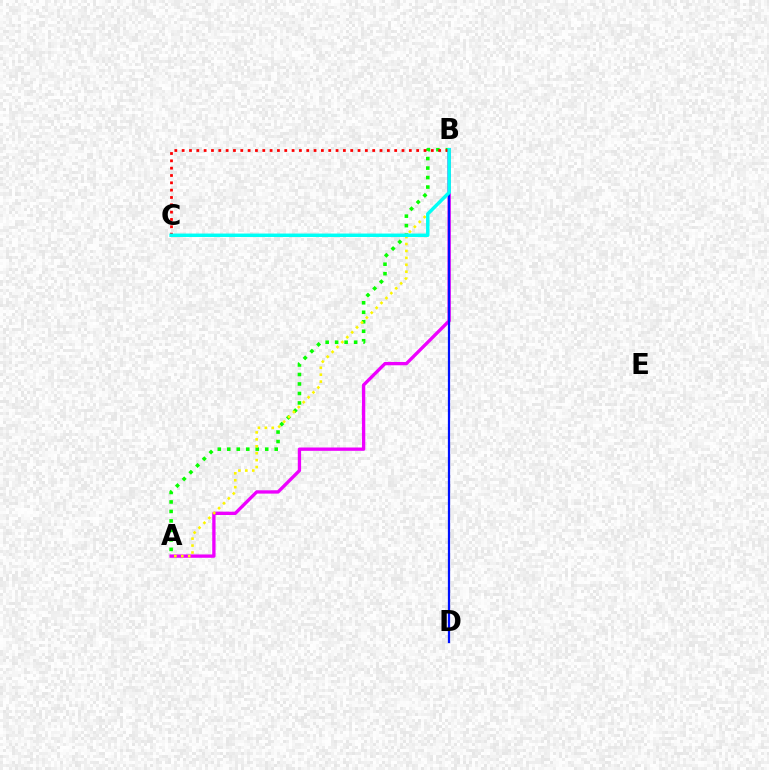{('A', 'B'): [{'color': '#ee00ff', 'line_style': 'solid', 'thickness': 2.39}, {'color': '#08ff00', 'line_style': 'dotted', 'thickness': 2.58}, {'color': '#fcf500', 'line_style': 'dotted', 'thickness': 1.88}], ('B', 'D'): [{'color': '#0010ff', 'line_style': 'solid', 'thickness': 1.62}], ('B', 'C'): [{'color': '#ff0000', 'line_style': 'dotted', 'thickness': 1.99}, {'color': '#00fff6', 'line_style': 'solid', 'thickness': 2.49}]}